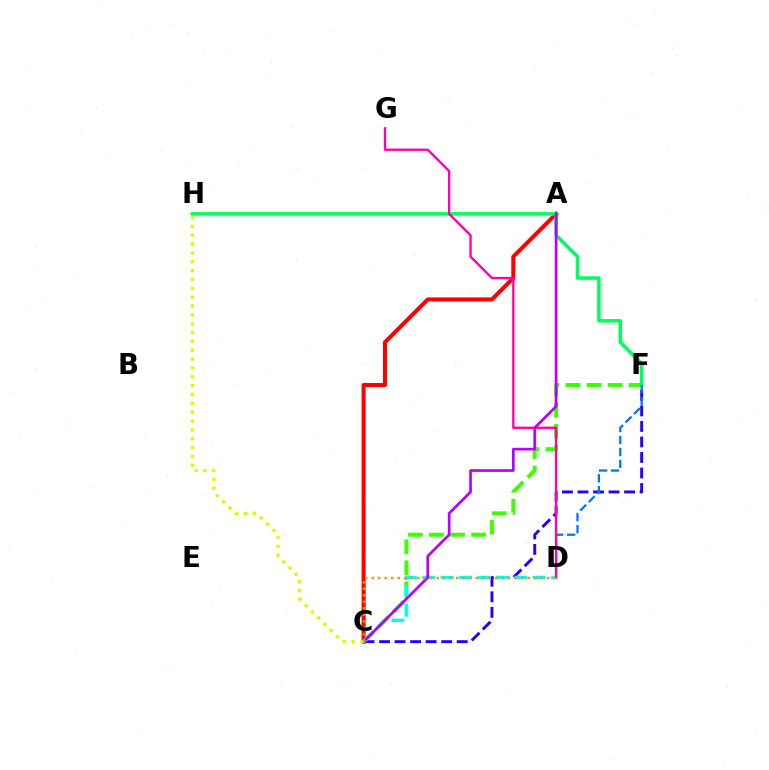{('A', 'C'): [{'color': '#ff0000', 'line_style': 'solid', 'thickness': 2.92}, {'color': '#b900ff', 'line_style': 'solid', 'thickness': 1.95}], ('C', 'F'): [{'color': '#2500ff', 'line_style': 'dashed', 'thickness': 2.11}, {'color': '#3dff00', 'line_style': 'dashed', 'thickness': 2.86}], ('F', 'H'): [{'color': '#00ff5c', 'line_style': 'solid', 'thickness': 2.55}], ('D', 'F'): [{'color': '#0074ff', 'line_style': 'dashed', 'thickness': 1.62}], ('C', 'D'): [{'color': '#00fff6', 'line_style': 'dashed', 'thickness': 2.5}, {'color': '#ff9400', 'line_style': 'dotted', 'thickness': 1.77}], ('D', 'G'): [{'color': '#ff00ac', 'line_style': 'solid', 'thickness': 1.68}], ('C', 'H'): [{'color': '#d1ff00', 'line_style': 'dotted', 'thickness': 2.4}]}